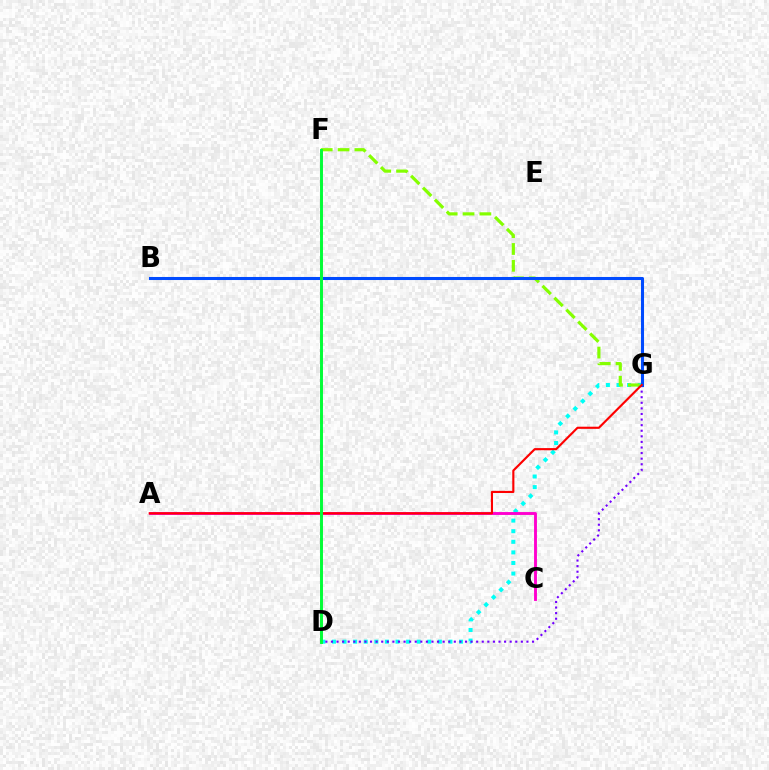{('D', 'G'): [{'color': '#00fff6', 'line_style': 'dotted', 'thickness': 2.88}, {'color': '#7200ff', 'line_style': 'dotted', 'thickness': 1.52}], ('F', 'G'): [{'color': '#84ff00', 'line_style': 'dashed', 'thickness': 2.29}], ('B', 'G'): [{'color': '#004bff', 'line_style': 'solid', 'thickness': 2.2}], ('D', 'F'): [{'color': '#ffbd00', 'line_style': 'dashed', 'thickness': 2.12}, {'color': '#00ff39', 'line_style': 'solid', 'thickness': 2.1}], ('A', 'C'): [{'color': '#ff00cf', 'line_style': 'solid', 'thickness': 2.07}], ('A', 'G'): [{'color': '#ff0000', 'line_style': 'solid', 'thickness': 1.54}]}